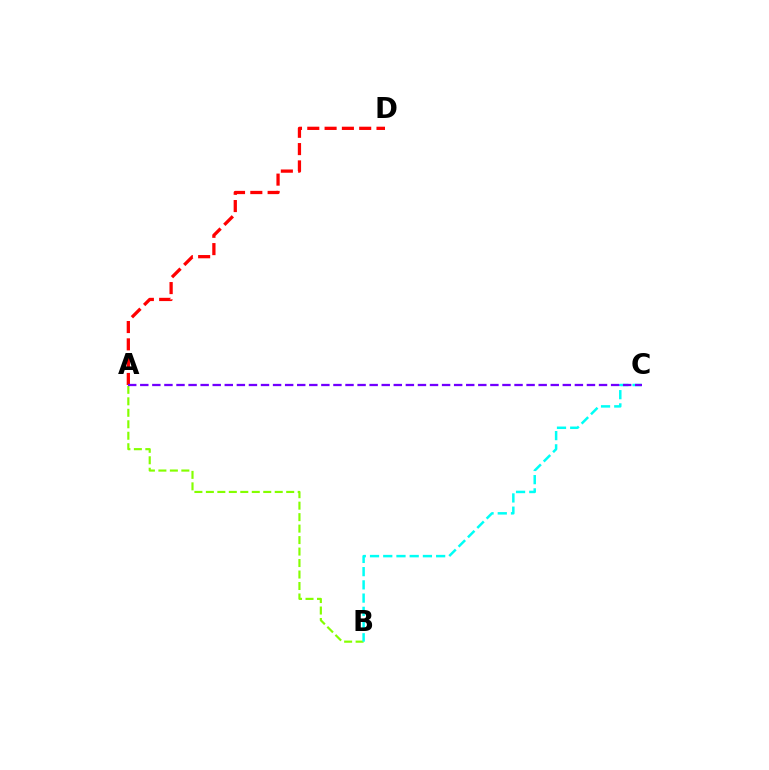{('A', 'D'): [{'color': '#ff0000', 'line_style': 'dashed', 'thickness': 2.35}], ('A', 'B'): [{'color': '#84ff00', 'line_style': 'dashed', 'thickness': 1.56}], ('B', 'C'): [{'color': '#00fff6', 'line_style': 'dashed', 'thickness': 1.8}], ('A', 'C'): [{'color': '#7200ff', 'line_style': 'dashed', 'thickness': 1.64}]}